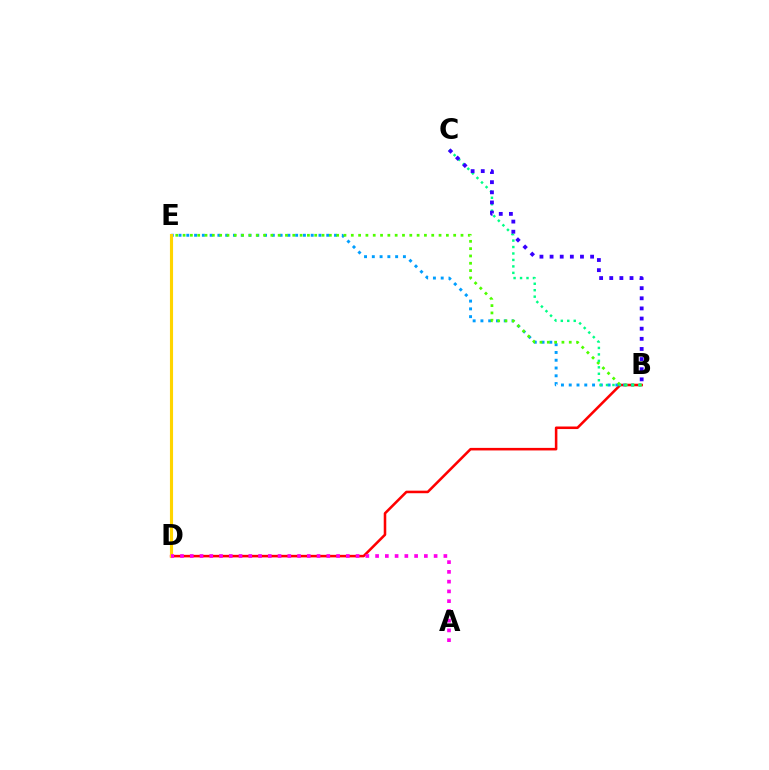{('B', 'D'): [{'color': '#ff0000', 'line_style': 'solid', 'thickness': 1.84}], ('B', 'E'): [{'color': '#009eff', 'line_style': 'dotted', 'thickness': 2.11}, {'color': '#4fff00', 'line_style': 'dotted', 'thickness': 1.99}], ('B', 'C'): [{'color': '#00ff86', 'line_style': 'dotted', 'thickness': 1.75}, {'color': '#3700ff', 'line_style': 'dotted', 'thickness': 2.75}], ('D', 'E'): [{'color': '#ffd500', 'line_style': 'solid', 'thickness': 2.25}], ('A', 'D'): [{'color': '#ff00ed', 'line_style': 'dotted', 'thickness': 2.65}]}